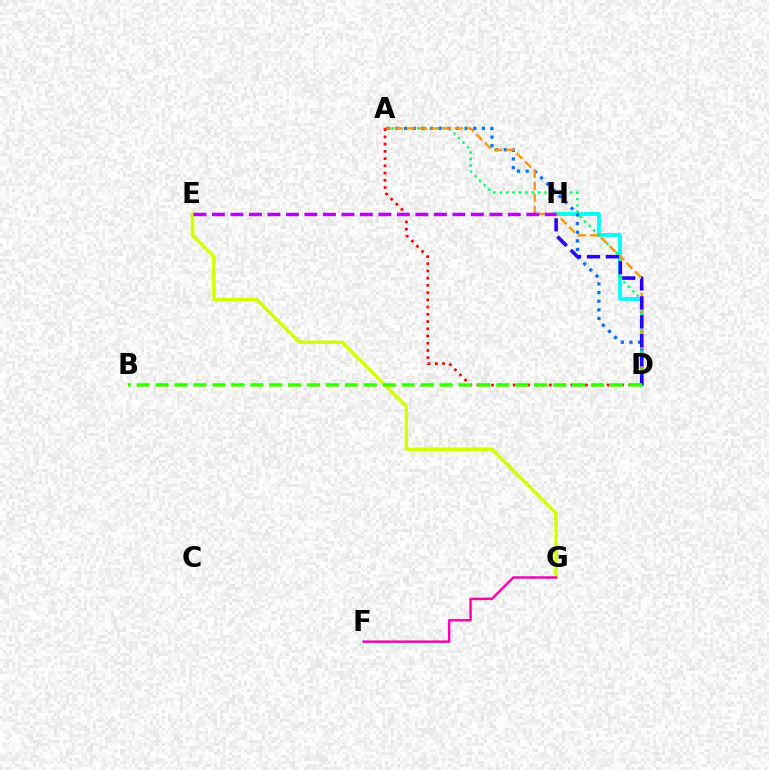{('D', 'H'): [{'color': '#00fff6', 'line_style': 'solid', 'thickness': 2.71}, {'color': '#2500ff', 'line_style': 'dashed', 'thickness': 2.57}], ('A', 'D'): [{'color': '#00ff5c', 'line_style': 'dotted', 'thickness': 1.74}, {'color': '#0074ff', 'line_style': 'dotted', 'thickness': 2.35}, {'color': '#ff9400', 'line_style': 'dashed', 'thickness': 1.63}, {'color': '#ff0000', 'line_style': 'dotted', 'thickness': 1.96}], ('E', 'G'): [{'color': '#d1ff00', 'line_style': 'solid', 'thickness': 2.48}], ('E', 'H'): [{'color': '#b900ff', 'line_style': 'dashed', 'thickness': 2.51}], ('B', 'D'): [{'color': '#3dff00', 'line_style': 'dashed', 'thickness': 2.57}], ('F', 'G'): [{'color': '#ff00ac', 'line_style': 'solid', 'thickness': 1.77}]}